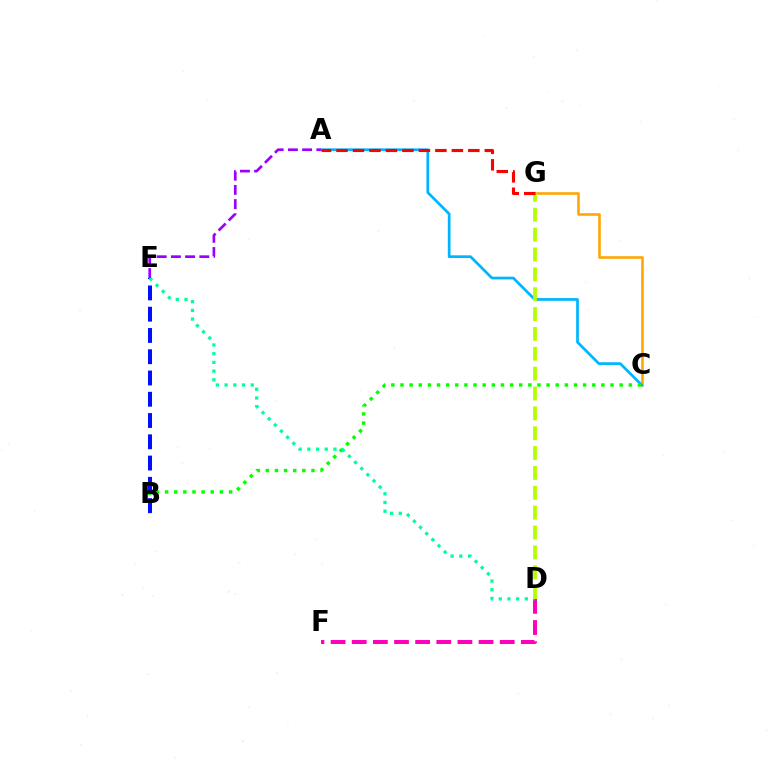{('C', 'G'): [{'color': '#ffa500', 'line_style': 'solid', 'thickness': 1.85}], ('A', 'C'): [{'color': '#00b5ff', 'line_style': 'solid', 'thickness': 1.96}], ('B', 'C'): [{'color': '#08ff00', 'line_style': 'dotted', 'thickness': 2.48}], ('D', 'F'): [{'color': '#ff00bd', 'line_style': 'dashed', 'thickness': 2.87}], ('B', 'E'): [{'color': '#0010ff', 'line_style': 'dashed', 'thickness': 2.89}], ('D', 'E'): [{'color': '#00ff9d', 'line_style': 'dotted', 'thickness': 2.36}], ('D', 'G'): [{'color': '#b3ff00', 'line_style': 'dashed', 'thickness': 2.7}], ('A', 'G'): [{'color': '#ff0000', 'line_style': 'dashed', 'thickness': 2.24}], ('A', 'E'): [{'color': '#9b00ff', 'line_style': 'dashed', 'thickness': 1.93}]}